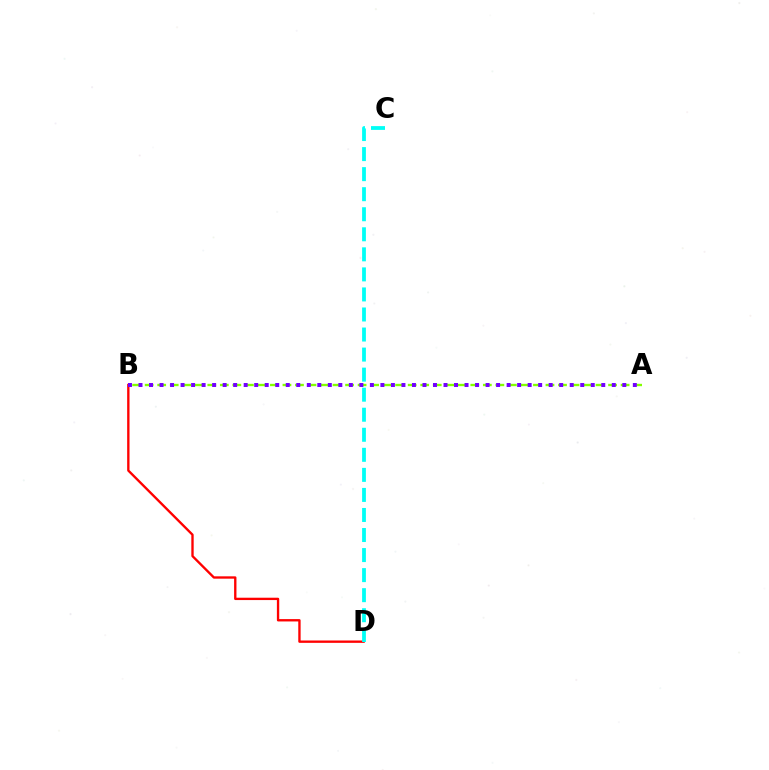{('B', 'D'): [{'color': '#ff0000', 'line_style': 'solid', 'thickness': 1.69}], ('A', 'B'): [{'color': '#84ff00', 'line_style': 'dashed', 'thickness': 1.7}, {'color': '#7200ff', 'line_style': 'dotted', 'thickness': 2.86}], ('C', 'D'): [{'color': '#00fff6', 'line_style': 'dashed', 'thickness': 2.72}]}